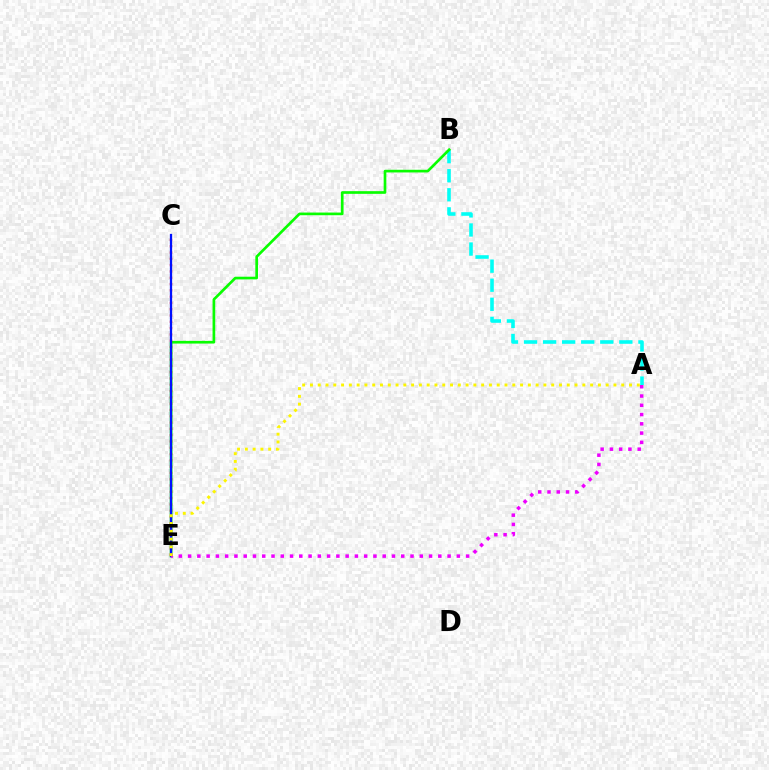{('A', 'B'): [{'color': '#00fff6', 'line_style': 'dashed', 'thickness': 2.59}], ('B', 'E'): [{'color': '#08ff00', 'line_style': 'solid', 'thickness': 1.92}], ('C', 'E'): [{'color': '#ff0000', 'line_style': 'dotted', 'thickness': 1.71}, {'color': '#0010ff', 'line_style': 'solid', 'thickness': 1.62}], ('A', 'E'): [{'color': '#ee00ff', 'line_style': 'dotted', 'thickness': 2.52}, {'color': '#fcf500', 'line_style': 'dotted', 'thickness': 2.11}]}